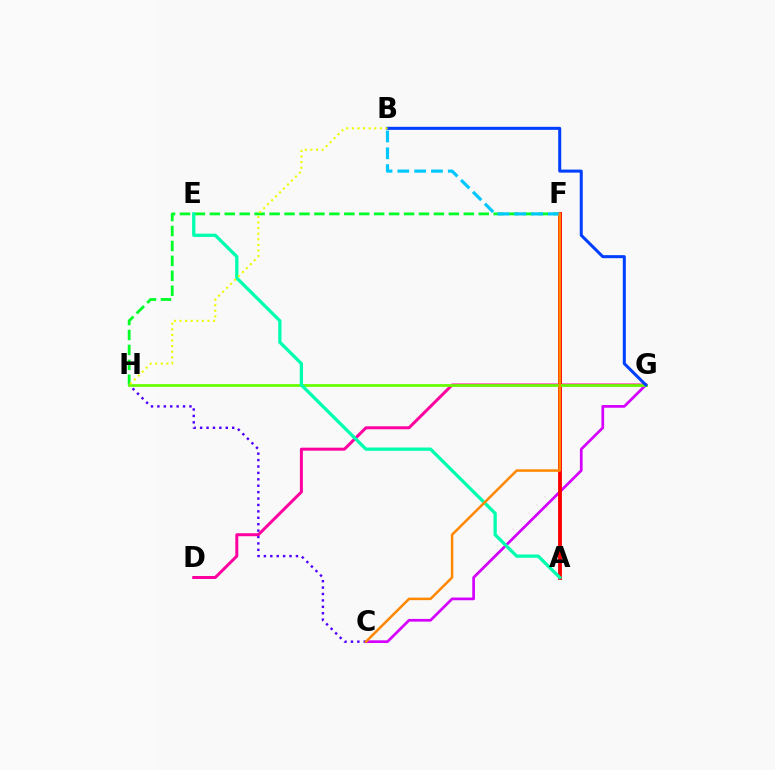{('C', 'G'): [{'color': '#d600ff', 'line_style': 'solid', 'thickness': 1.95}], ('C', 'H'): [{'color': '#4f00ff', 'line_style': 'dotted', 'thickness': 1.74}], ('F', 'H'): [{'color': '#00ff27', 'line_style': 'dashed', 'thickness': 2.03}], ('D', 'G'): [{'color': '#ff00a0', 'line_style': 'solid', 'thickness': 2.15}], ('A', 'F'): [{'color': '#ff0000', 'line_style': 'solid', 'thickness': 2.77}], ('G', 'H'): [{'color': '#66ff00', 'line_style': 'solid', 'thickness': 1.98}], ('A', 'E'): [{'color': '#00ffaf', 'line_style': 'solid', 'thickness': 2.37}], ('B', 'G'): [{'color': '#003fff', 'line_style': 'solid', 'thickness': 2.18}], ('B', 'H'): [{'color': '#eeff00', 'line_style': 'dotted', 'thickness': 1.52}], ('B', 'F'): [{'color': '#00c7ff', 'line_style': 'dashed', 'thickness': 2.28}], ('C', 'F'): [{'color': '#ff8800', 'line_style': 'solid', 'thickness': 1.82}]}